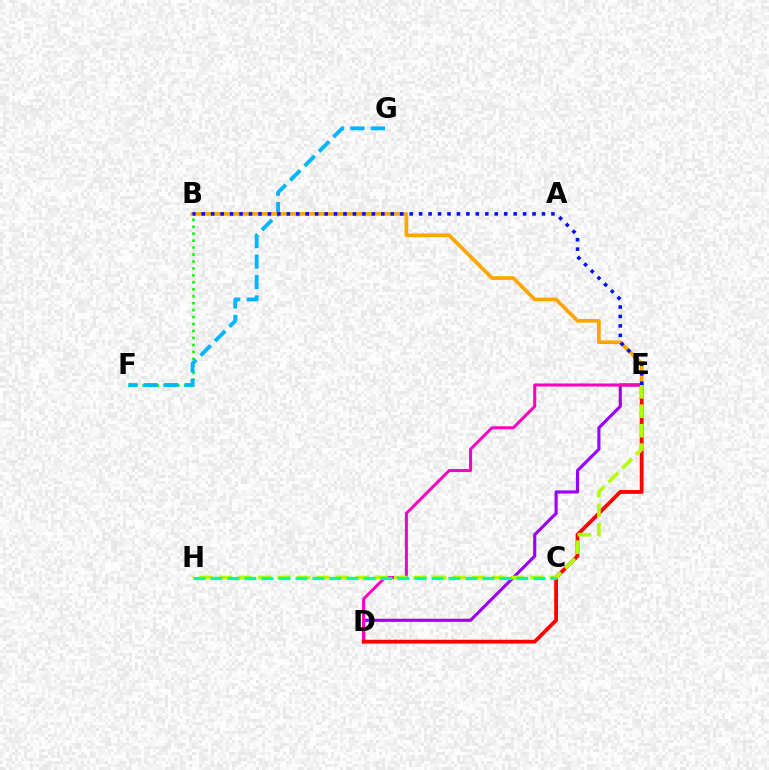{('D', 'E'): [{'color': '#9b00ff', 'line_style': 'solid', 'thickness': 2.25}, {'color': '#ff00bd', 'line_style': 'solid', 'thickness': 2.17}, {'color': '#ff0000', 'line_style': 'solid', 'thickness': 2.72}], ('B', 'F'): [{'color': '#08ff00', 'line_style': 'dotted', 'thickness': 1.89}], ('F', 'G'): [{'color': '#00b5ff', 'line_style': 'dashed', 'thickness': 2.78}], ('B', 'E'): [{'color': '#ffa500', 'line_style': 'solid', 'thickness': 2.67}, {'color': '#0010ff', 'line_style': 'dotted', 'thickness': 2.57}], ('E', 'H'): [{'color': '#b3ff00', 'line_style': 'dashed', 'thickness': 2.64}], ('C', 'H'): [{'color': '#00ff9d', 'line_style': 'dashed', 'thickness': 2.31}]}